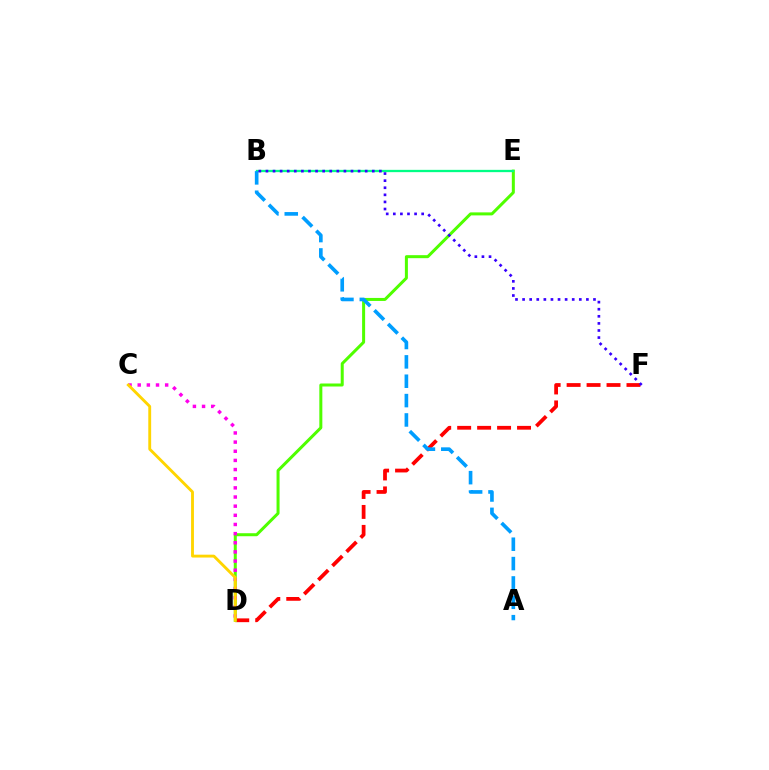{('D', 'F'): [{'color': '#ff0000', 'line_style': 'dashed', 'thickness': 2.71}], ('D', 'E'): [{'color': '#4fff00', 'line_style': 'solid', 'thickness': 2.17}], ('B', 'E'): [{'color': '#00ff86', 'line_style': 'solid', 'thickness': 1.65}], ('A', 'B'): [{'color': '#009eff', 'line_style': 'dashed', 'thickness': 2.63}], ('C', 'D'): [{'color': '#ff00ed', 'line_style': 'dotted', 'thickness': 2.49}, {'color': '#ffd500', 'line_style': 'solid', 'thickness': 2.06}], ('B', 'F'): [{'color': '#3700ff', 'line_style': 'dotted', 'thickness': 1.93}]}